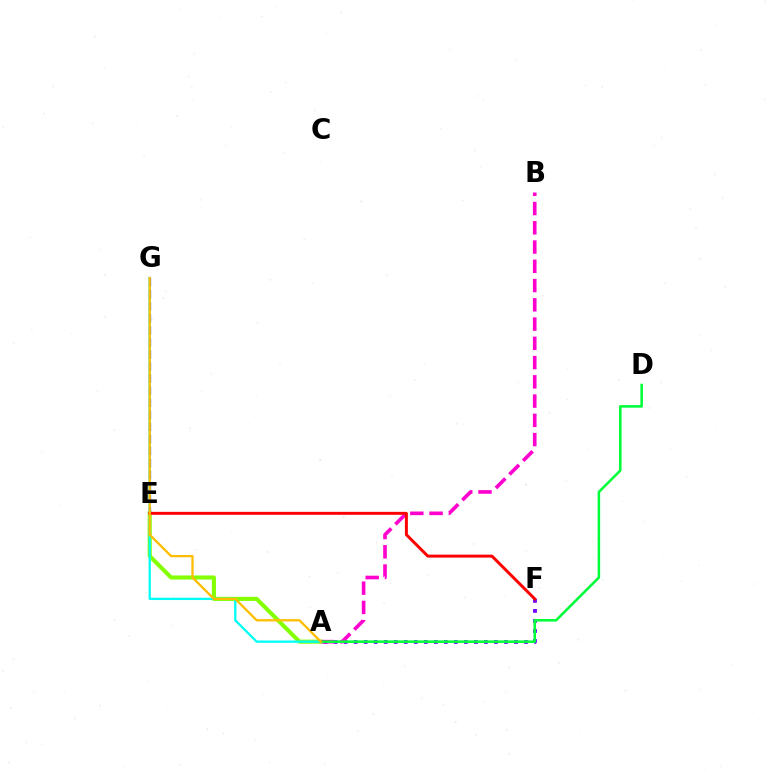{('A', 'F'): [{'color': '#7200ff', 'line_style': 'dotted', 'thickness': 2.72}], ('A', 'E'): [{'color': '#84ff00', 'line_style': 'solid', 'thickness': 2.95}], ('A', 'G'): [{'color': '#00fff6', 'line_style': 'solid', 'thickness': 1.65}, {'color': '#ffbd00', 'line_style': 'solid', 'thickness': 1.65}], ('A', 'B'): [{'color': '#ff00cf', 'line_style': 'dashed', 'thickness': 2.62}], ('A', 'D'): [{'color': '#00ff39', 'line_style': 'solid', 'thickness': 1.83}], ('E', 'G'): [{'color': '#004bff', 'line_style': 'dashed', 'thickness': 1.64}], ('E', 'F'): [{'color': '#ff0000', 'line_style': 'solid', 'thickness': 2.14}]}